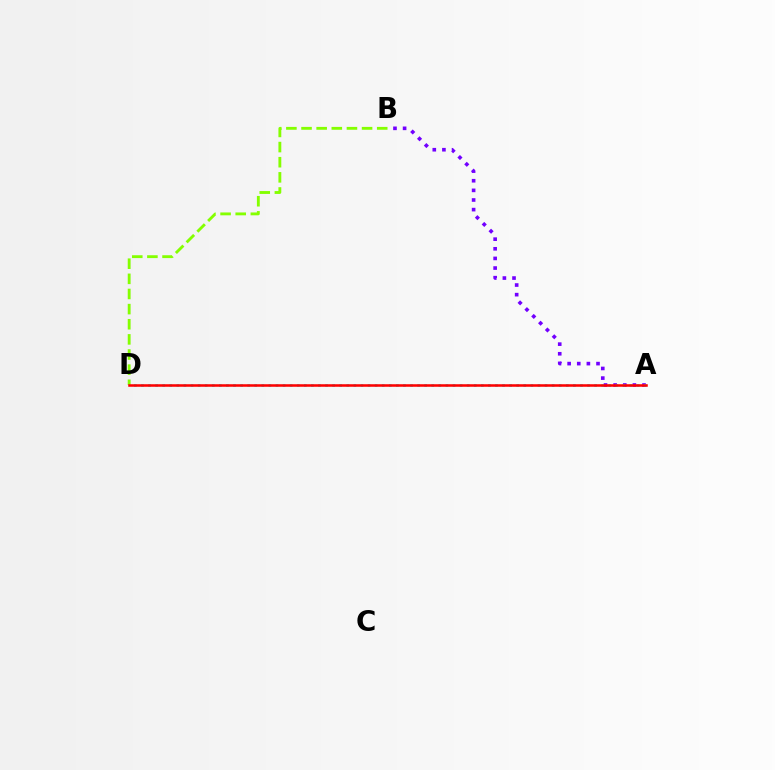{('B', 'D'): [{'color': '#84ff00', 'line_style': 'dashed', 'thickness': 2.06}], ('A', 'B'): [{'color': '#7200ff', 'line_style': 'dotted', 'thickness': 2.62}], ('A', 'D'): [{'color': '#00fff6', 'line_style': 'dotted', 'thickness': 1.92}, {'color': '#ff0000', 'line_style': 'solid', 'thickness': 1.84}]}